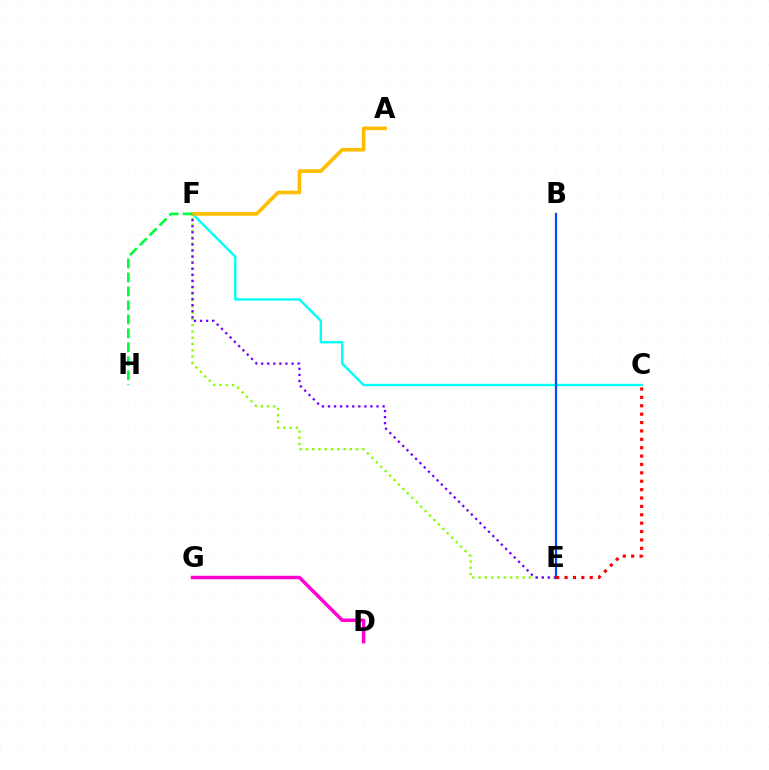{('E', 'F'): [{'color': '#84ff00', 'line_style': 'dotted', 'thickness': 1.7}, {'color': '#7200ff', 'line_style': 'dotted', 'thickness': 1.65}], ('D', 'G'): [{'color': '#ff00cf', 'line_style': 'solid', 'thickness': 2.49}], ('C', 'F'): [{'color': '#00fff6', 'line_style': 'solid', 'thickness': 1.72}], ('B', 'E'): [{'color': '#004bff', 'line_style': 'solid', 'thickness': 1.61}], ('A', 'F'): [{'color': '#ffbd00', 'line_style': 'solid', 'thickness': 2.61}], ('C', 'E'): [{'color': '#ff0000', 'line_style': 'dotted', 'thickness': 2.28}], ('F', 'H'): [{'color': '#00ff39', 'line_style': 'dashed', 'thickness': 1.9}]}